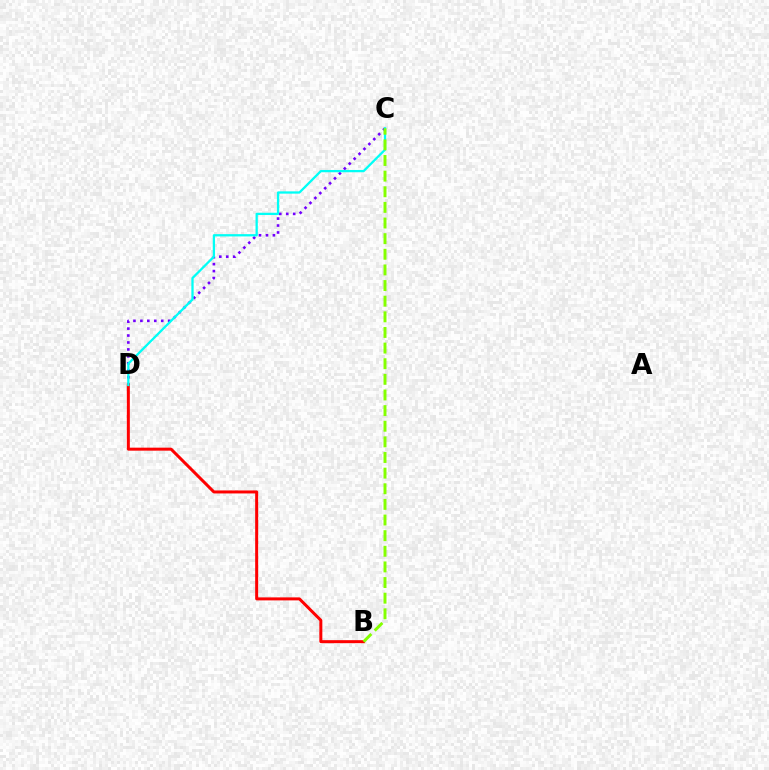{('C', 'D'): [{'color': '#7200ff', 'line_style': 'dotted', 'thickness': 1.89}, {'color': '#00fff6', 'line_style': 'solid', 'thickness': 1.64}], ('B', 'D'): [{'color': '#ff0000', 'line_style': 'solid', 'thickness': 2.16}], ('B', 'C'): [{'color': '#84ff00', 'line_style': 'dashed', 'thickness': 2.12}]}